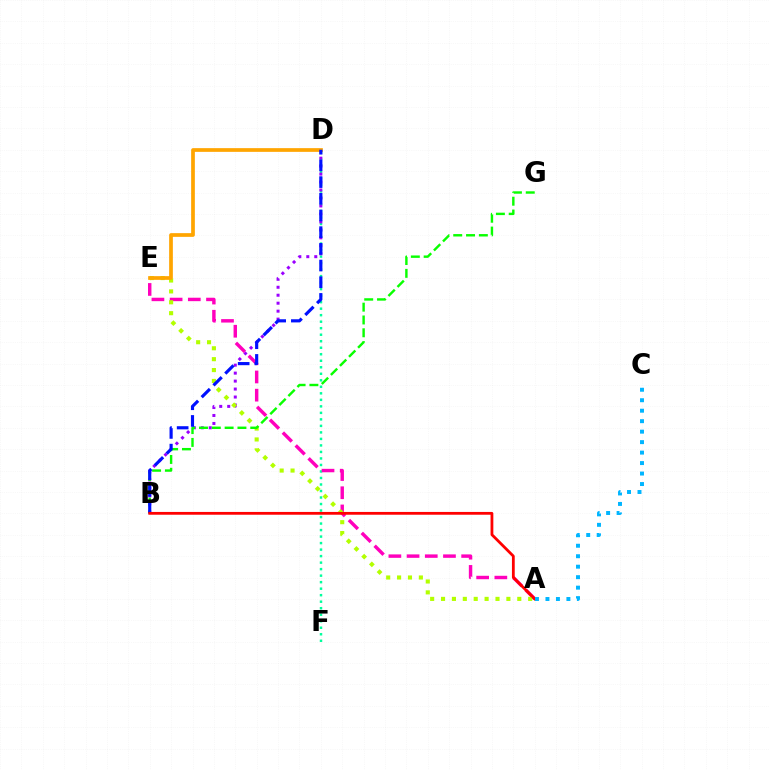{('D', 'F'): [{'color': '#00ff9d', 'line_style': 'dotted', 'thickness': 1.77}], ('B', 'D'): [{'color': '#9b00ff', 'line_style': 'dotted', 'thickness': 2.16}, {'color': '#0010ff', 'line_style': 'dashed', 'thickness': 2.27}], ('A', 'E'): [{'color': '#ff00bd', 'line_style': 'dashed', 'thickness': 2.47}, {'color': '#b3ff00', 'line_style': 'dotted', 'thickness': 2.96}], ('D', 'E'): [{'color': '#ffa500', 'line_style': 'solid', 'thickness': 2.67}], ('B', 'G'): [{'color': '#08ff00', 'line_style': 'dashed', 'thickness': 1.74}], ('A', 'B'): [{'color': '#ff0000', 'line_style': 'solid', 'thickness': 2.01}], ('A', 'C'): [{'color': '#00b5ff', 'line_style': 'dotted', 'thickness': 2.85}]}